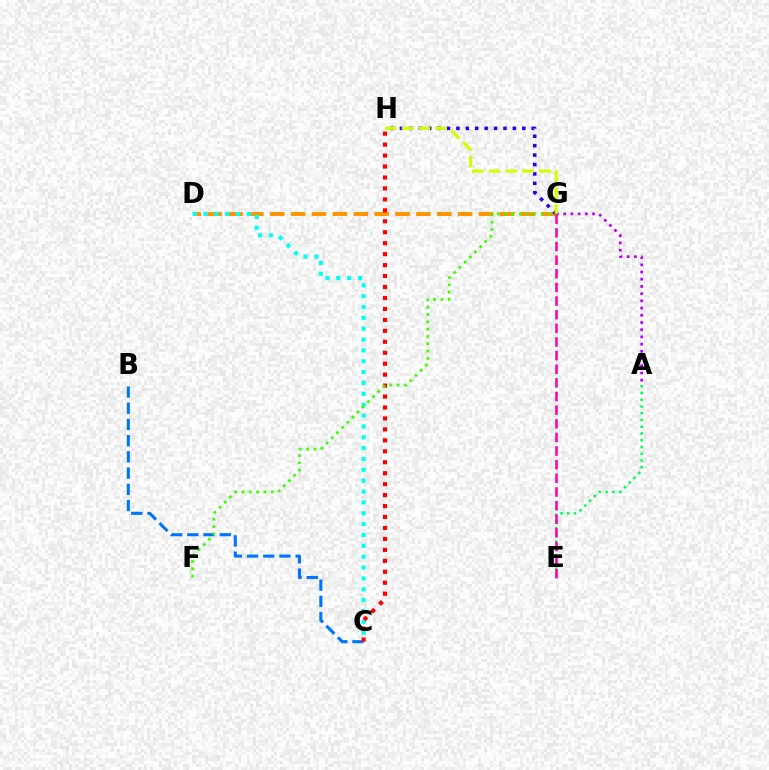{('D', 'G'): [{'color': '#ff9400', 'line_style': 'dashed', 'thickness': 2.84}], ('C', 'D'): [{'color': '#00fff6', 'line_style': 'dotted', 'thickness': 2.95}], ('A', 'E'): [{'color': '#00ff5c', 'line_style': 'dotted', 'thickness': 1.83}], ('A', 'G'): [{'color': '#b900ff', 'line_style': 'dotted', 'thickness': 1.96}], ('G', 'H'): [{'color': '#2500ff', 'line_style': 'dotted', 'thickness': 2.56}, {'color': '#d1ff00', 'line_style': 'dashed', 'thickness': 2.28}], ('B', 'C'): [{'color': '#0074ff', 'line_style': 'dashed', 'thickness': 2.2}], ('C', 'H'): [{'color': '#ff0000', 'line_style': 'dotted', 'thickness': 2.98}], ('E', 'G'): [{'color': '#ff00ac', 'line_style': 'dashed', 'thickness': 1.85}], ('F', 'G'): [{'color': '#3dff00', 'line_style': 'dotted', 'thickness': 1.99}]}